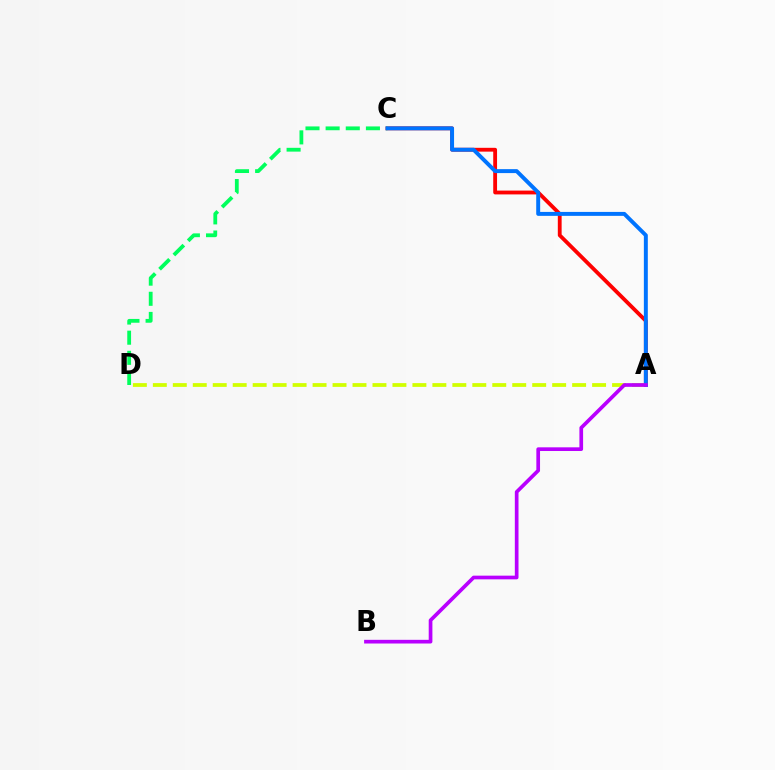{('A', 'C'): [{'color': '#ff0000', 'line_style': 'solid', 'thickness': 2.75}, {'color': '#0074ff', 'line_style': 'solid', 'thickness': 2.84}], ('C', 'D'): [{'color': '#00ff5c', 'line_style': 'dashed', 'thickness': 2.74}], ('A', 'D'): [{'color': '#d1ff00', 'line_style': 'dashed', 'thickness': 2.71}], ('A', 'B'): [{'color': '#b900ff', 'line_style': 'solid', 'thickness': 2.65}]}